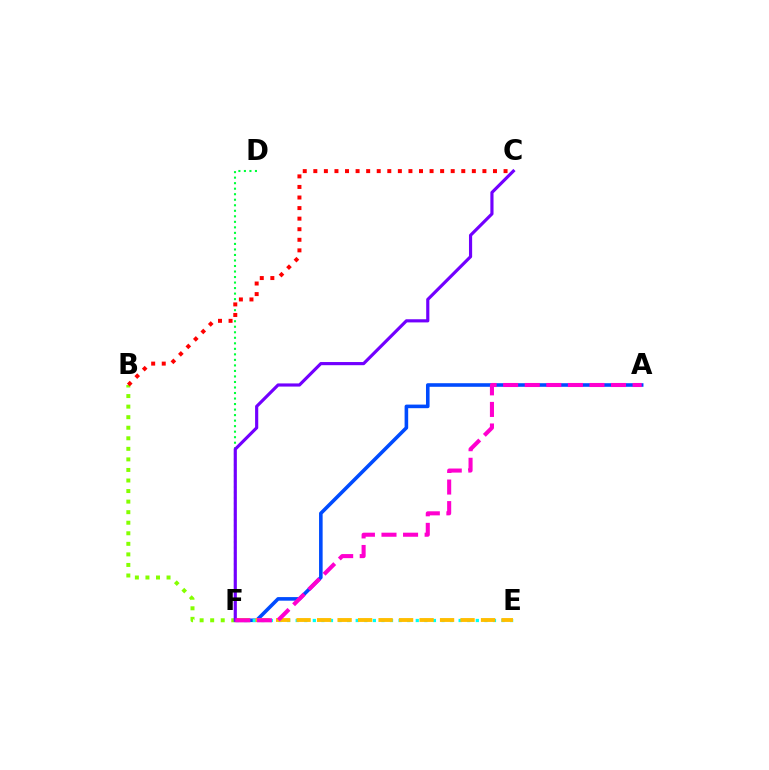{('A', 'F'): [{'color': '#004bff', 'line_style': 'solid', 'thickness': 2.58}, {'color': '#ff00cf', 'line_style': 'dashed', 'thickness': 2.93}], ('E', 'F'): [{'color': '#00fff6', 'line_style': 'dotted', 'thickness': 2.33}, {'color': '#ffbd00', 'line_style': 'dashed', 'thickness': 2.78}], ('D', 'F'): [{'color': '#00ff39', 'line_style': 'dotted', 'thickness': 1.5}], ('B', 'F'): [{'color': '#84ff00', 'line_style': 'dotted', 'thickness': 2.87}], ('C', 'F'): [{'color': '#7200ff', 'line_style': 'solid', 'thickness': 2.27}], ('B', 'C'): [{'color': '#ff0000', 'line_style': 'dotted', 'thickness': 2.87}]}